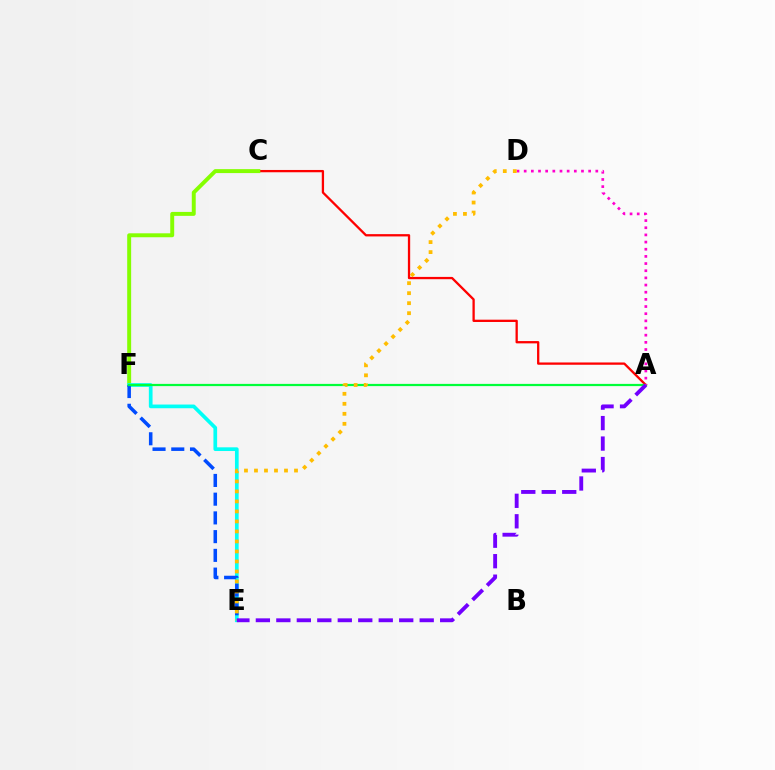{('A', 'C'): [{'color': '#ff0000', 'line_style': 'solid', 'thickness': 1.65}], ('C', 'F'): [{'color': '#84ff00', 'line_style': 'solid', 'thickness': 2.84}], ('E', 'F'): [{'color': '#00fff6', 'line_style': 'solid', 'thickness': 2.66}, {'color': '#004bff', 'line_style': 'dashed', 'thickness': 2.54}], ('A', 'F'): [{'color': '#00ff39', 'line_style': 'solid', 'thickness': 1.6}], ('A', 'D'): [{'color': '#ff00cf', 'line_style': 'dotted', 'thickness': 1.95}], ('D', 'E'): [{'color': '#ffbd00', 'line_style': 'dotted', 'thickness': 2.72}], ('A', 'E'): [{'color': '#7200ff', 'line_style': 'dashed', 'thickness': 2.78}]}